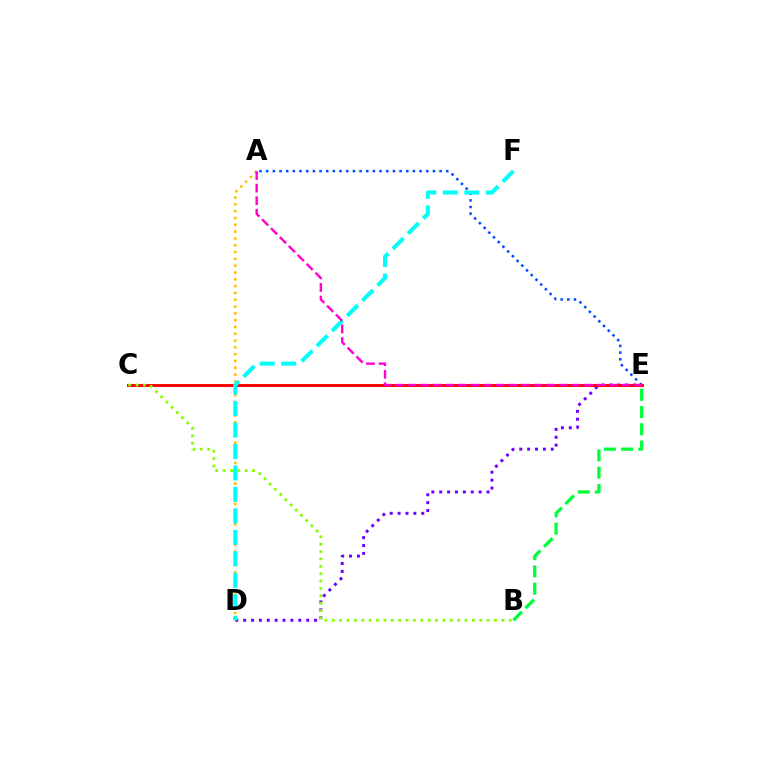{('D', 'E'): [{'color': '#7200ff', 'line_style': 'dotted', 'thickness': 2.14}], ('A', 'E'): [{'color': '#004bff', 'line_style': 'dotted', 'thickness': 1.81}, {'color': '#ff00cf', 'line_style': 'dashed', 'thickness': 1.71}], ('C', 'E'): [{'color': '#ff0000', 'line_style': 'solid', 'thickness': 2.1}], ('A', 'D'): [{'color': '#ffbd00', 'line_style': 'dotted', 'thickness': 1.85}], ('B', 'C'): [{'color': '#84ff00', 'line_style': 'dotted', 'thickness': 2.0}], ('D', 'F'): [{'color': '#00fff6', 'line_style': 'dashed', 'thickness': 2.92}], ('B', 'E'): [{'color': '#00ff39', 'line_style': 'dashed', 'thickness': 2.34}]}